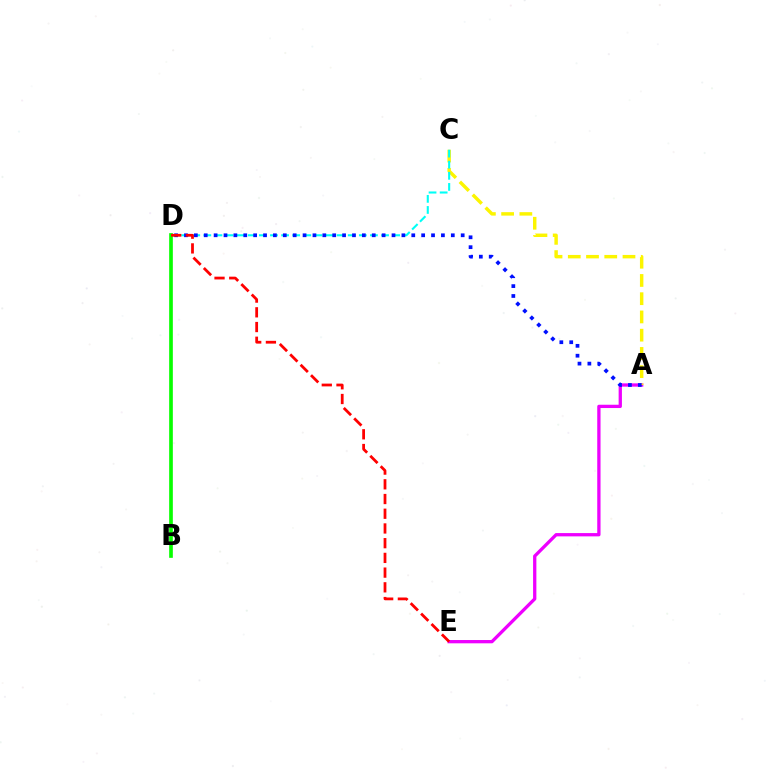{('A', 'E'): [{'color': '#ee00ff', 'line_style': 'solid', 'thickness': 2.37}], ('A', 'C'): [{'color': '#fcf500', 'line_style': 'dashed', 'thickness': 2.48}], ('C', 'D'): [{'color': '#00fff6', 'line_style': 'dashed', 'thickness': 1.51}], ('A', 'D'): [{'color': '#0010ff', 'line_style': 'dotted', 'thickness': 2.69}], ('B', 'D'): [{'color': '#08ff00', 'line_style': 'solid', 'thickness': 2.65}], ('D', 'E'): [{'color': '#ff0000', 'line_style': 'dashed', 'thickness': 2.0}]}